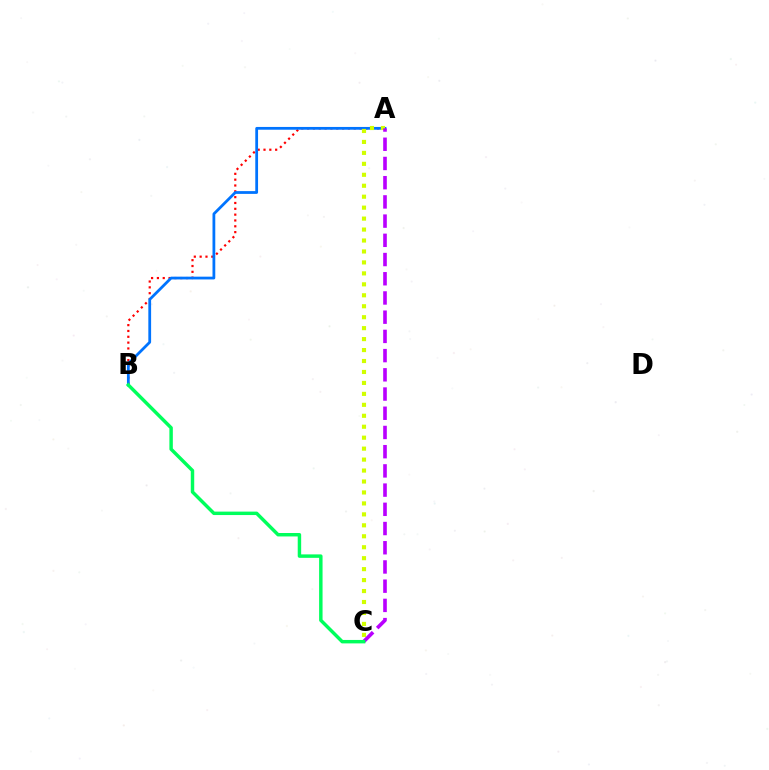{('A', 'B'): [{'color': '#ff0000', 'line_style': 'dotted', 'thickness': 1.58}, {'color': '#0074ff', 'line_style': 'solid', 'thickness': 2.0}], ('A', 'C'): [{'color': '#d1ff00', 'line_style': 'dotted', 'thickness': 2.98}, {'color': '#b900ff', 'line_style': 'dashed', 'thickness': 2.61}], ('B', 'C'): [{'color': '#00ff5c', 'line_style': 'solid', 'thickness': 2.48}]}